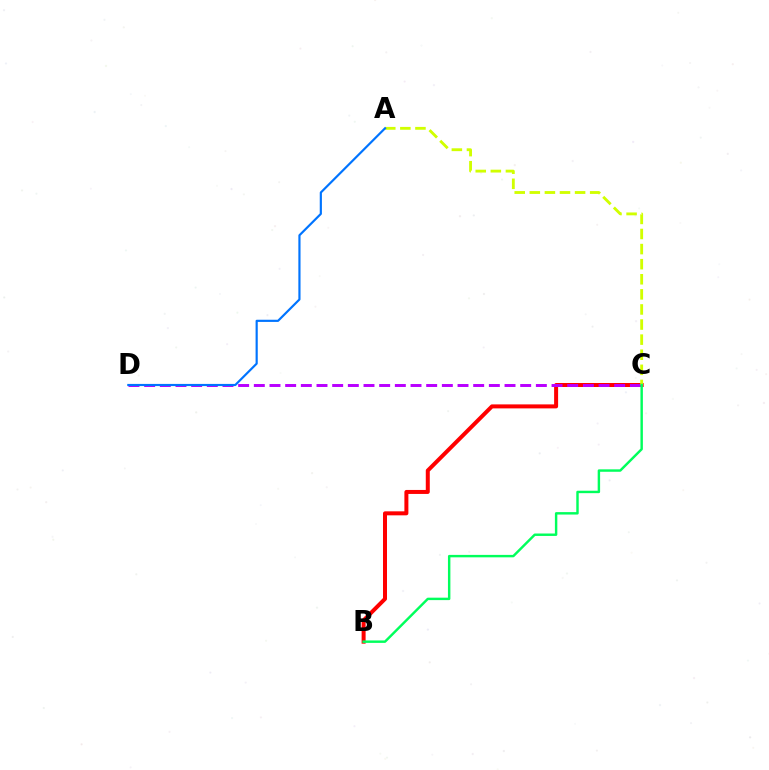{('B', 'C'): [{'color': '#ff0000', 'line_style': 'solid', 'thickness': 2.88}, {'color': '#00ff5c', 'line_style': 'solid', 'thickness': 1.75}], ('C', 'D'): [{'color': '#b900ff', 'line_style': 'dashed', 'thickness': 2.13}], ('A', 'C'): [{'color': '#d1ff00', 'line_style': 'dashed', 'thickness': 2.05}], ('A', 'D'): [{'color': '#0074ff', 'line_style': 'solid', 'thickness': 1.56}]}